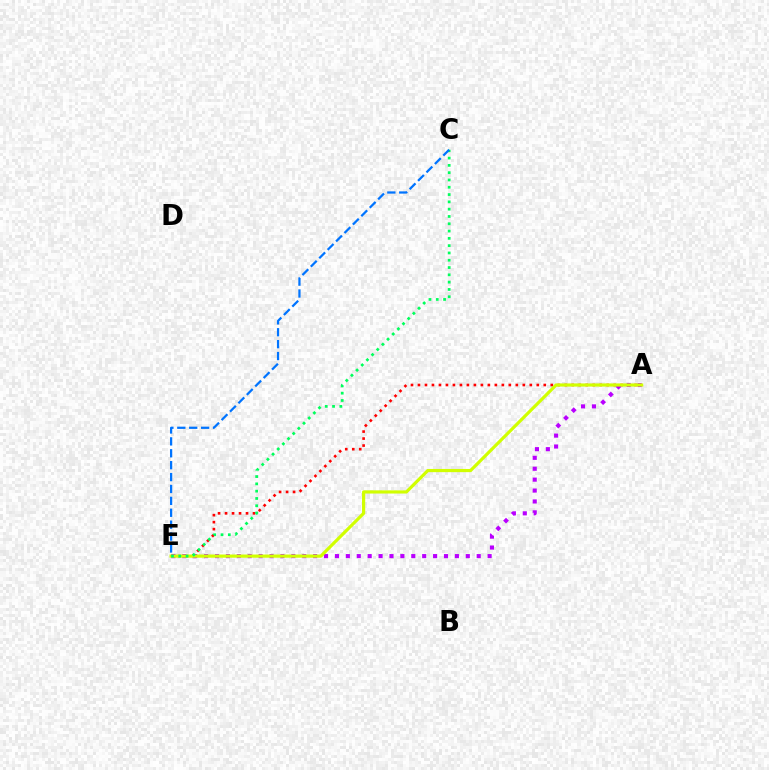{('A', 'E'): [{'color': '#ff0000', 'line_style': 'dotted', 'thickness': 1.9}, {'color': '#b900ff', 'line_style': 'dotted', 'thickness': 2.96}, {'color': '#d1ff00', 'line_style': 'solid', 'thickness': 2.29}], ('C', 'E'): [{'color': '#00ff5c', 'line_style': 'dotted', 'thickness': 1.98}, {'color': '#0074ff', 'line_style': 'dashed', 'thickness': 1.62}]}